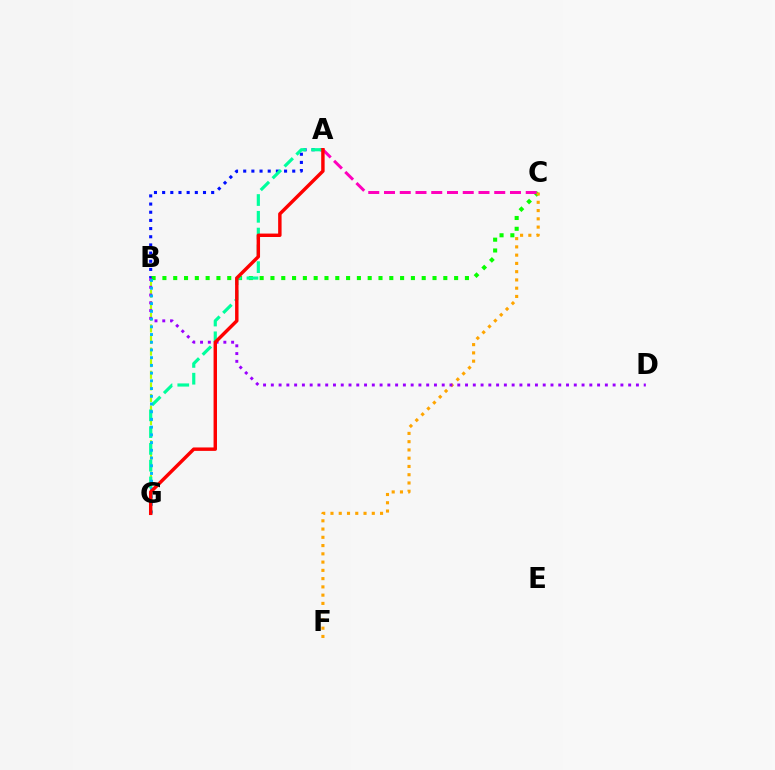{('A', 'B'): [{'color': '#0010ff', 'line_style': 'dotted', 'thickness': 2.22}], ('B', 'G'): [{'color': '#b3ff00', 'line_style': 'dashed', 'thickness': 1.57}, {'color': '#00b5ff', 'line_style': 'dotted', 'thickness': 2.1}], ('B', 'C'): [{'color': '#08ff00', 'line_style': 'dotted', 'thickness': 2.94}], ('A', 'C'): [{'color': '#ff00bd', 'line_style': 'dashed', 'thickness': 2.14}], ('C', 'F'): [{'color': '#ffa500', 'line_style': 'dotted', 'thickness': 2.24}], ('A', 'G'): [{'color': '#00ff9d', 'line_style': 'dashed', 'thickness': 2.28}, {'color': '#ff0000', 'line_style': 'solid', 'thickness': 2.47}], ('B', 'D'): [{'color': '#9b00ff', 'line_style': 'dotted', 'thickness': 2.11}]}